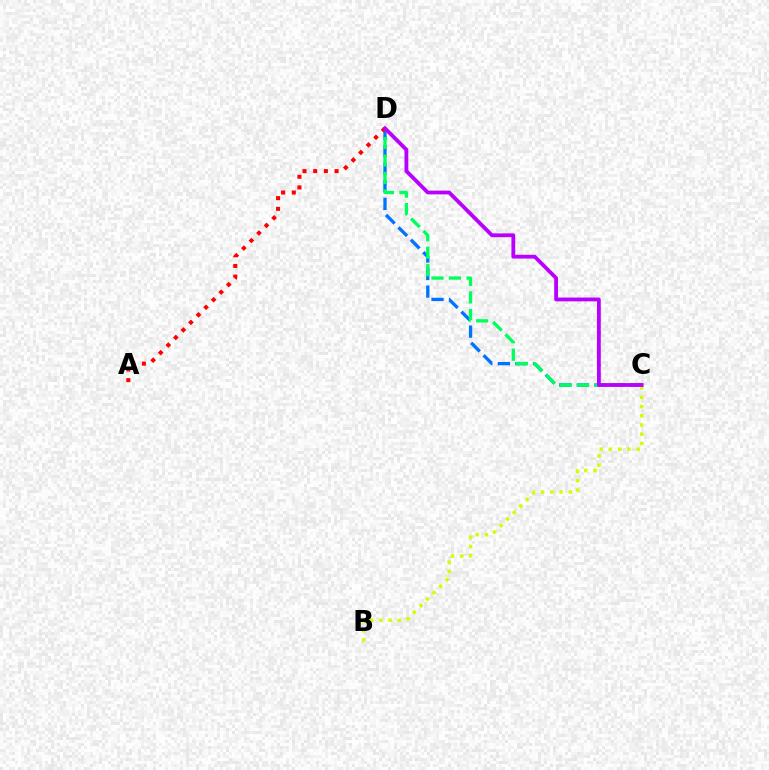{('C', 'D'): [{'color': '#0074ff', 'line_style': 'dashed', 'thickness': 2.39}, {'color': '#00ff5c', 'line_style': 'dashed', 'thickness': 2.38}, {'color': '#b900ff', 'line_style': 'solid', 'thickness': 2.74}], ('B', 'C'): [{'color': '#d1ff00', 'line_style': 'dotted', 'thickness': 2.51}], ('A', 'D'): [{'color': '#ff0000', 'line_style': 'dotted', 'thickness': 2.9}]}